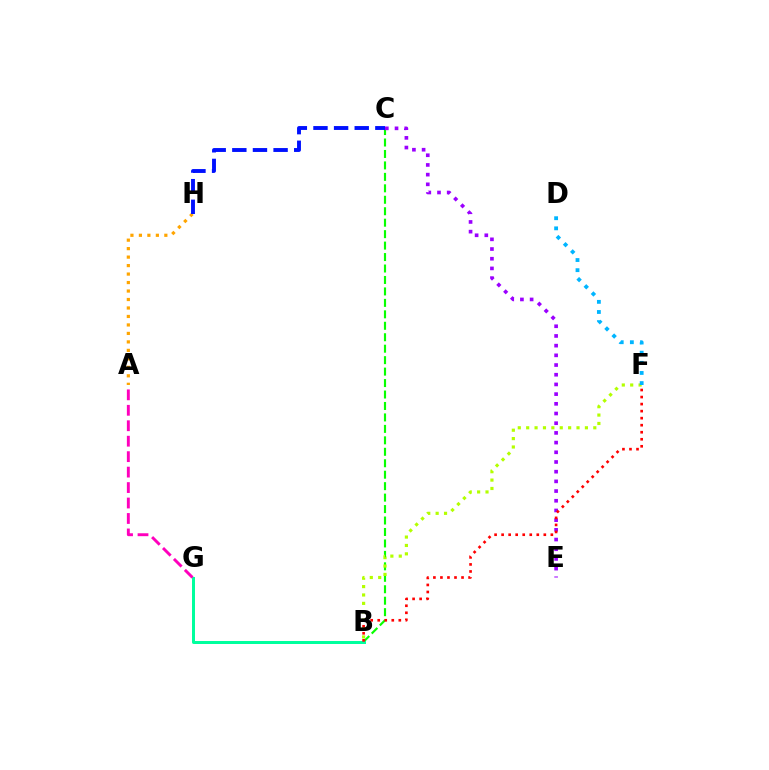{('B', 'C'): [{'color': '#08ff00', 'line_style': 'dashed', 'thickness': 1.56}], ('B', 'F'): [{'color': '#b3ff00', 'line_style': 'dotted', 'thickness': 2.28}, {'color': '#ff0000', 'line_style': 'dotted', 'thickness': 1.91}], ('C', 'E'): [{'color': '#9b00ff', 'line_style': 'dotted', 'thickness': 2.63}], ('B', 'G'): [{'color': '#00ff9d', 'line_style': 'solid', 'thickness': 2.15}], ('A', 'H'): [{'color': '#ffa500', 'line_style': 'dotted', 'thickness': 2.3}], ('A', 'G'): [{'color': '#ff00bd', 'line_style': 'dashed', 'thickness': 2.1}], ('D', 'F'): [{'color': '#00b5ff', 'line_style': 'dotted', 'thickness': 2.75}], ('C', 'H'): [{'color': '#0010ff', 'line_style': 'dashed', 'thickness': 2.8}]}